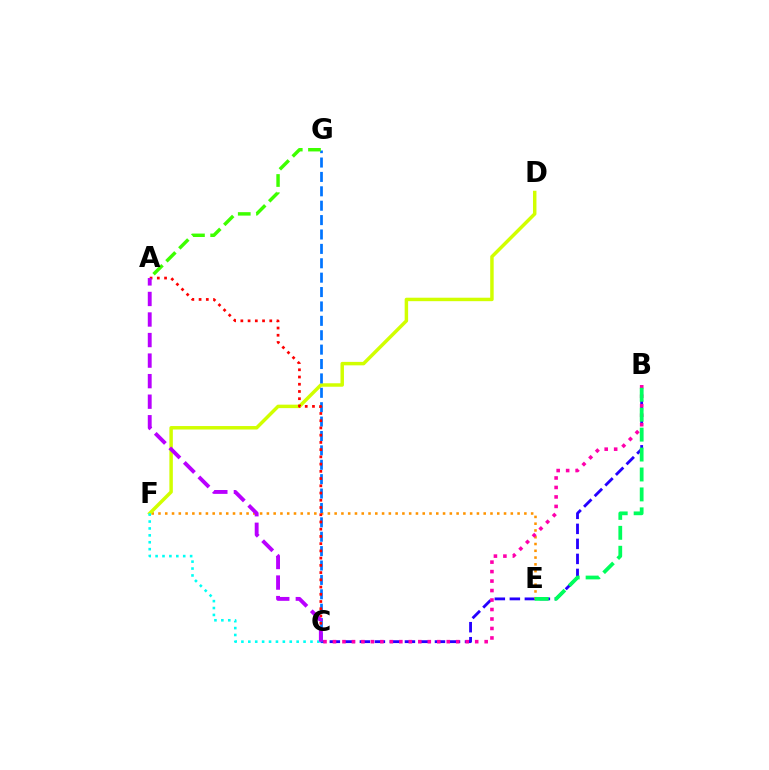{('B', 'C'): [{'color': '#2500ff', 'line_style': 'dashed', 'thickness': 2.04}, {'color': '#ff00ac', 'line_style': 'dotted', 'thickness': 2.58}], ('E', 'F'): [{'color': '#ff9400', 'line_style': 'dotted', 'thickness': 1.84}], ('D', 'F'): [{'color': '#d1ff00', 'line_style': 'solid', 'thickness': 2.5}], ('C', 'G'): [{'color': '#0074ff', 'line_style': 'dashed', 'thickness': 1.96}], ('B', 'E'): [{'color': '#00ff5c', 'line_style': 'dashed', 'thickness': 2.71}], ('A', 'C'): [{'color': '#ff0000', 'line_style': 'dotted', 'thickness': 1.96}, {'color': '#b900ff', 'line_style': 'dashed', 'thickness': 2.79}], ('A', 'G'): [{'color': '#3dff00', 'line_style': 'dashed', 'thickness': 2.48}], ('C', 'F'): [{'color': '#00fff6', 'line_style': 'dotted', 'thickness': 1.88}]}